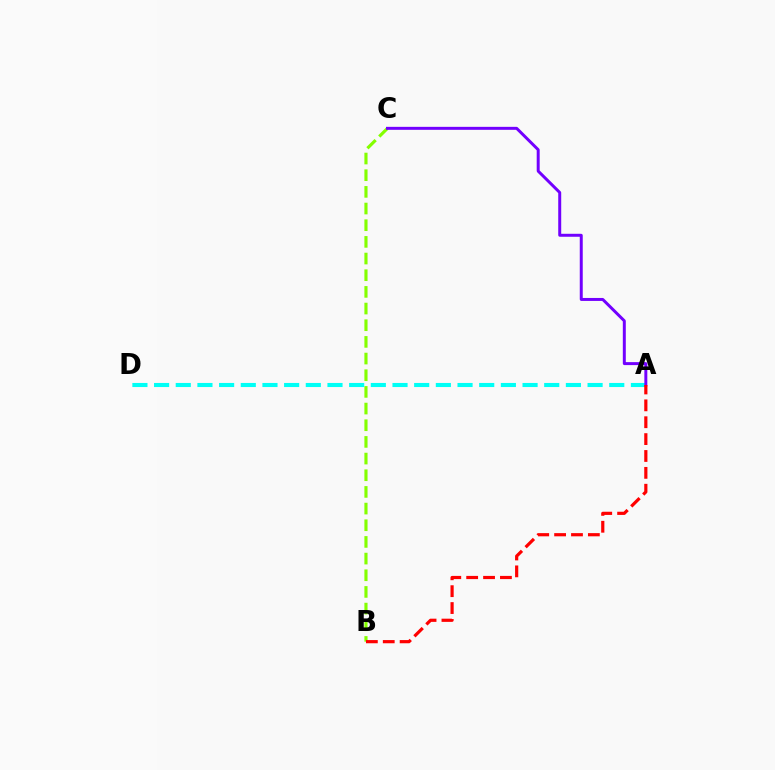{('B', 'C'): [{'color': '#84ff00', 'line_style': 'dashed', 'thickness': 2.26}], ('A', 'D'): [{'color': '#00fff6', 'line_style': 'dashed', 'thickness': 2.94}], ('A', 'C'): [{'color': '#7200ff', 'line_style': 'solid', 'thickness': 2.14}], ('A', 'B'): [{'color': '#ff0000', 'line_style': 'dashed', 'thickness': 2.29}]}